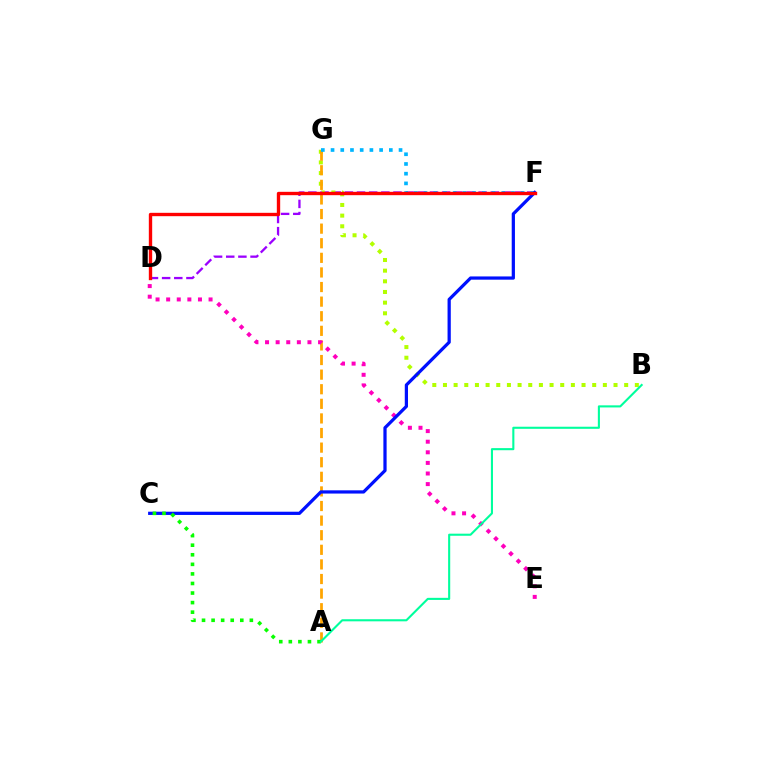{('D', 'F'): [{'color': '#9b00ff', 'line_style': 'dashed', 'thickness': 1.65}, {'color': '#ff0000', 'line_style': 'solid', 'thickness': 2.42}], ('B', 'G'): [{'color': '#b3ff00', 'line_style': 'dotted', 'thickness': 2.9}], ('A', 'G'): [{'color': '#ffa500', 'line_style': 'dashed', 'thickness': 1.98}], ('D', 'E'): [{'color': '#ff00bd', 'line_style': 'dotted', 'thickness': 2.88}], ('F', 'G'): [{'color': '#00b5ff', 'line_style': 'dotted', 'thickness': 2.64}], ('C', 'F'): [{'color': '#0010ff', 'line_style': 'solid', 'thickness': 2.33}], ('A', 'C'): [{'color': '#08ff00', 'line_style': 'dotted', 'thickness': 2.6}], ('A', 'B'): [{'color': '#00ff9d', 'line_style': 'solid', 'thickness': 1.51}]}